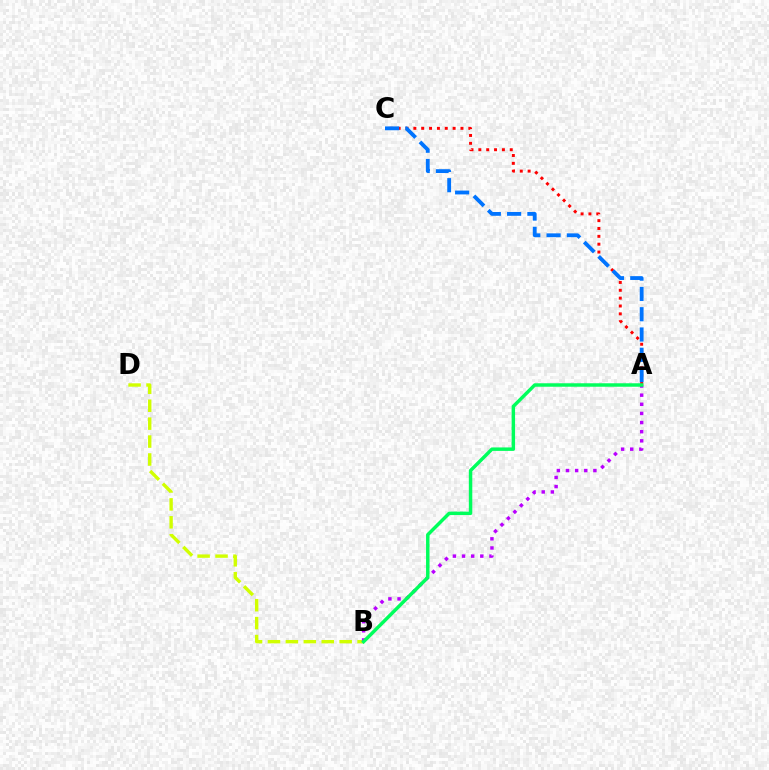{('B', 'D'): [{'color': '#d1ff00', 'line_style': 'dashed', 'thickness': 2.43}], ('A', 'B'): [{'color': '#b900ff', 'line_style': 'dotted', 'thickness': 2.48}, {'color': '#00ff5c', 'line_style': 'solid', 'thickness': 2.49}], ('A', 'C'): [{'color': '#ff0000', 'line_style': 'dotted', 'thickness': 2.13}, {'color': '#0074ff', 'line_style': 'dashed', 'thickness': 2.76}]}